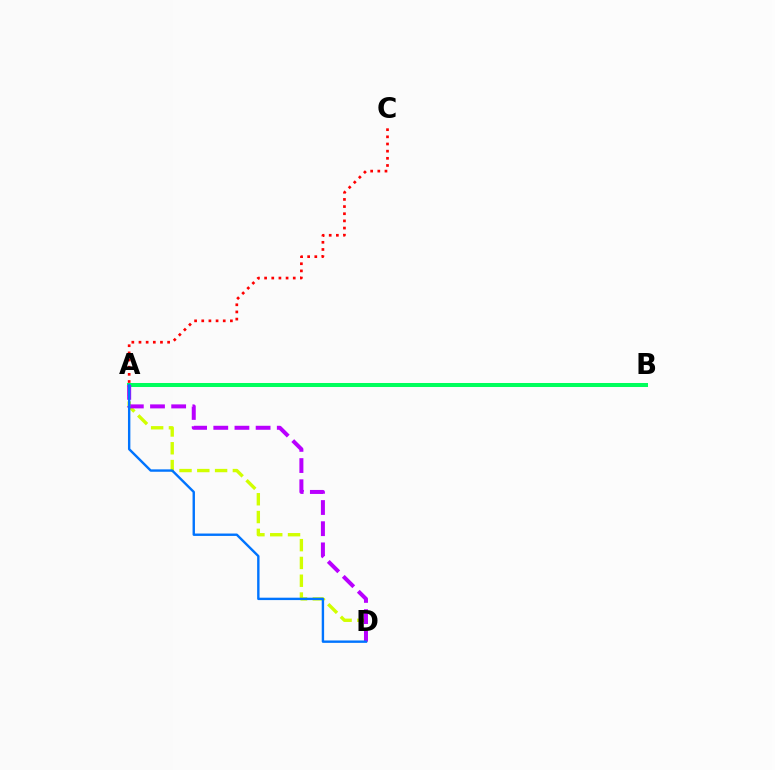{('A', 'B'): [{'color': '#00ff5c', 'line_style': 'solid', 'thickness': 2.89}], ('A', 'D'): [{'color': '#d1ff00', 'line_style': 'dashed', 'thickness': 2.42}, {'color': '#b900ff', 'line_style': 'dashed', 'thickness': 2.88}, {'color': '#0074ff', 'line_style': 'solid', 'thickness': 1.73}], ('A', 'C'): [{'color': '#ff0000', 'line_style': 'dotted', 'thickness': 1.94}]}